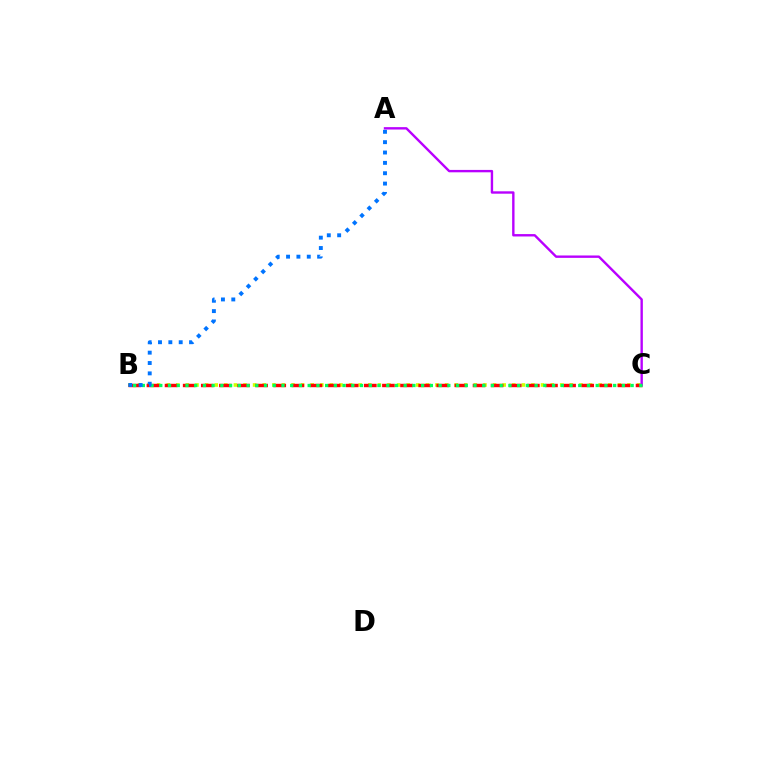{('B', 'C'): [{'color': '#d1ff00', 'line_style': 'dotted', 'thickness': 2.61}, {'color': '#ff0000', 'line_style': 'dashed', 'thickness': 2.46}, {'color': '#00ff5c', 'line_style': 'dotted', 'thickness': 2.37}], ('A', 'C'): [{'color': '#b900ff', 'line_style': 'solid', 'thickness': 1.72}], ('A', 'B'): [{'color': '#0074ff', 'line_style': 'dotted', 'thickness': 2.81}]}